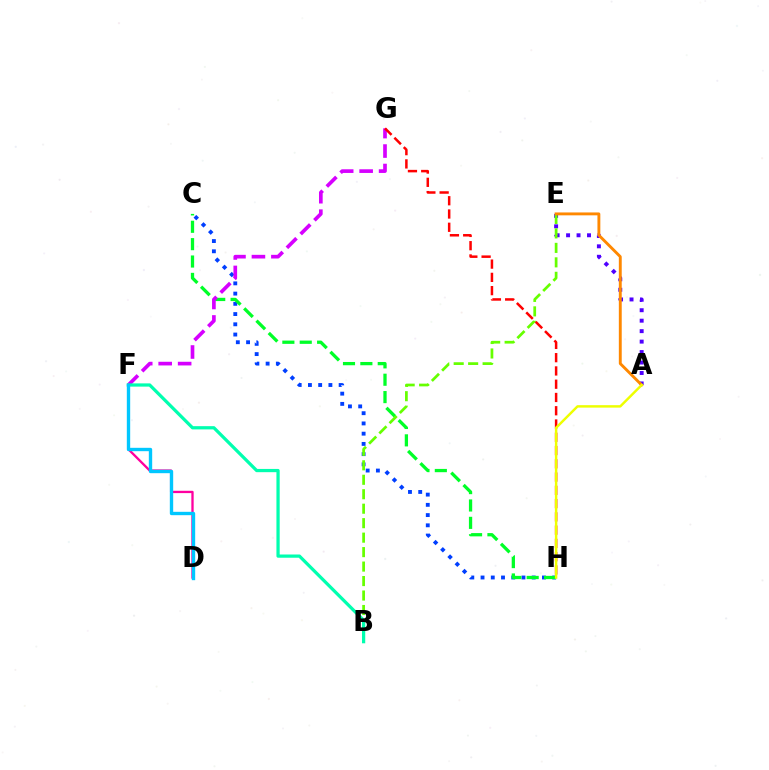{('D', 'F'): [{'color': '#ff00a0', 'line_style': 'solid', 'thickness': 1.67}, {'color': '#00c7ff', 'line_style': 'solid', 'thickness': 2.42}], ('A', 'E'): [{'color': '#4f00ff', 'line_style': 'dotted', 'thickness': 2.84}, {'color': '#ff8800', 'line_style': 'solid', 'thickness': 2.08}], ('C', 'H'): [{'color': '#003fff', 'line_style': 'dotted', 'thickness': 2.78}, {'color': '#00ff27', 'line_style': 'dashed', 'thickness': 2.36}], ('B', 'E'): [{'color': '#66ff00', 'line_style': 'dashed', 'thickness': 1.97}], ('F', 'G'): [{'color': '#d600ff', 'line_style': 'dashed', 'thickness': 2.64}], ('G', 'H'): [{'color': '#ff0000', 'line_style': 'dashed', 'thickness': 1.8}], ('B', 'F'): [{'color': '#00ffaf', 'line_style': 'solid', 'thickness': 2.33}], ('A', 'H'): [{'color': '#eeff00', 'line_style': 'solid', 'thickness': 1.77}]}